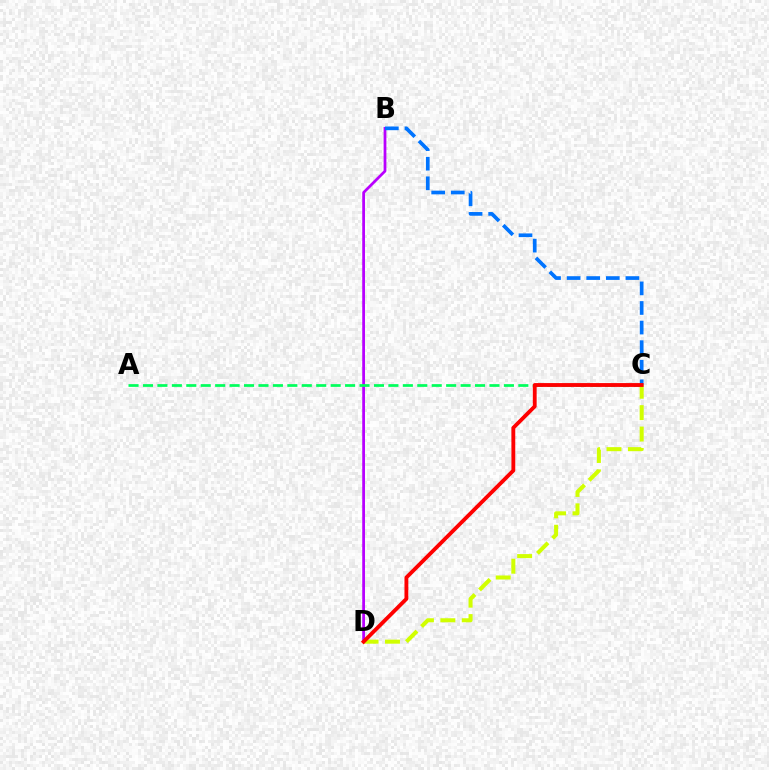{('B', 'D'): [{'color': '#b900ff', 'line_style': 'solid', 'thickness': 1.99}], ('A', 'C'): [{'color': '#00ff5c', 'line_style': 'dashed', 'thickness': 1.96}], ('B', 'C'): [{'color': '#0074ff', 'line_style': 'dashed', 'thickness': 2.66}], ('C', 'D'): [{'color': '#d1ff00', 'line_style': 'dashed', 'thickness': 2.91}, {'color': '#ff0000', 'line_style': 'solid', 'thickness': 2.77}]}